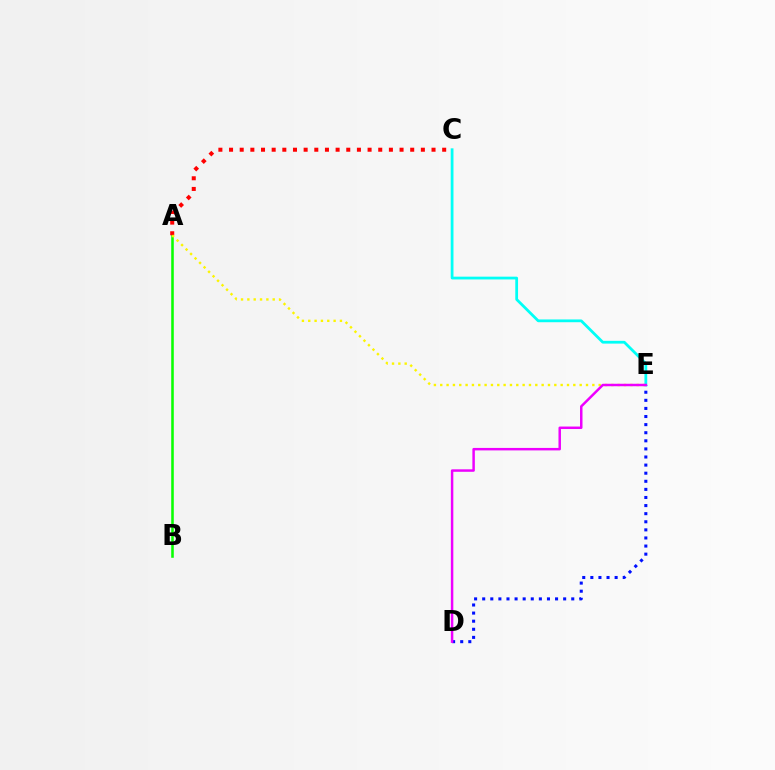{('D', 'E'): [{'color': '#0010ff', 'line_style': 'dotted', 'thickness': 2.2}, {'color': '#ee00ff', 'line_style': 'solid', 'thickness': 1.79}], ('A', 'B'): [{'color': '#08ff00', 'line_style': 'solid', 'thickness': 1.85}], ('A', 'C'): [{'color': '#ff0000', 'line_style': 'dotted', 'thickness': 2.9}], ('A', 'E'): [{'color': '#fcf500', 'line_style': 'dotted', 'thickness': 1.72}], ('C', 'E'): [{'color': '#00fff6', 'line_style': 'solid', 'thickness': 2.0}]}